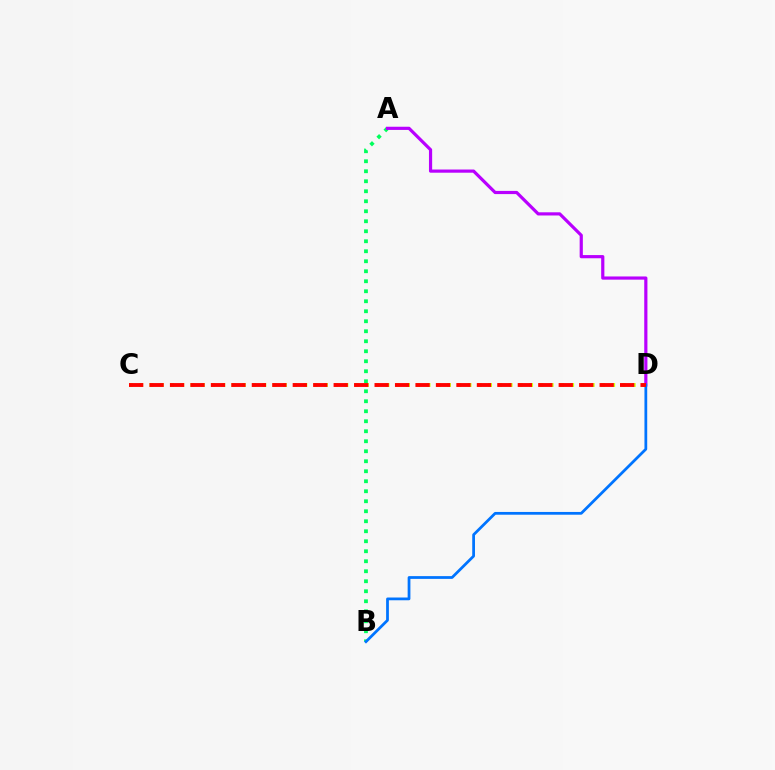{('A', 'B'): [{'color': '#00ff5c', 'line_style': 'dotted', 'thickness': 2.72}], ('A', 'D'): [{'color': '#b900ff', 'line_style': 'solid', 'thickness': 2.29}], ('C', 'D'): [{'color': '#d1ff00', 'line_style': 'dotted', 'thickness': 2.79}, {'color': '#ff0000', 'line_style': 'dashed', 'thickness': 2.78}], ('B', 'D'): [{'color': '#0074ff', 'line_style': 'solid', 'thickness': 1.99}]}